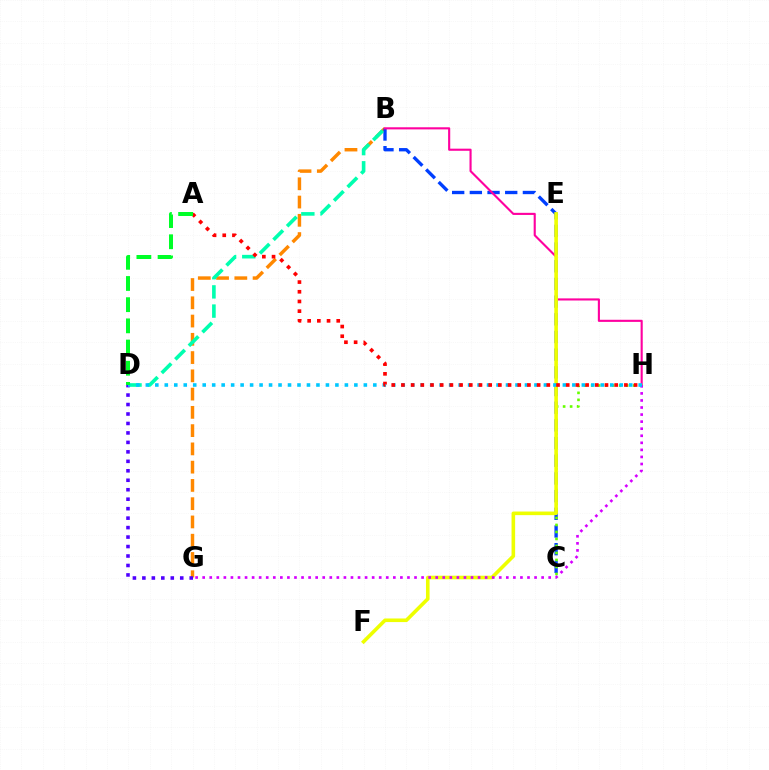{('B', 'G'): [{'color': '#ff8800', 'line_style': 'dashed', 'thickness': 2.48}], ('B', 'C'): [{'color': '#003fff', 'line_style': 'dashed', 'thickness': 2.4}], ('B', 'H'): [{'color': '#ff00a0', 'line_style': 'solid', 'thickness': 1.52}], ('B', 'D'): [{'color': '#00ffaf', 'line_style': 'dashed', 'thickness': 2.61}], ('C', 'H'): [{'color': '#66ff00', 'line_style': 'dotted', 'thickness': 1.9}], ('E', 'F'): [{'color': '#eeff00', 'line_style': 'solid', 'thickness': 2.59}], ('D', 'G'): [{'color': '#4f00ff', 'line_style': 'dotted', 'thickness': 2.57}], ('G', 'H'): [{'color': '#d600ff', 'line_style': 'dotted', 'thickness': 1.92}], ('D', 'H'): [{'color': '#00c7ff', 'line_style': 'dotted', 'thickness': 2.58}], ('A', 'H'): [{'color': '#ff0000', 'line_style': 'dotted', 'thickness': 2.63}], ('A', 'D'): [{'color': '#00ff27', 'line_style': 'dashed', 'thickness': 2.88}]}